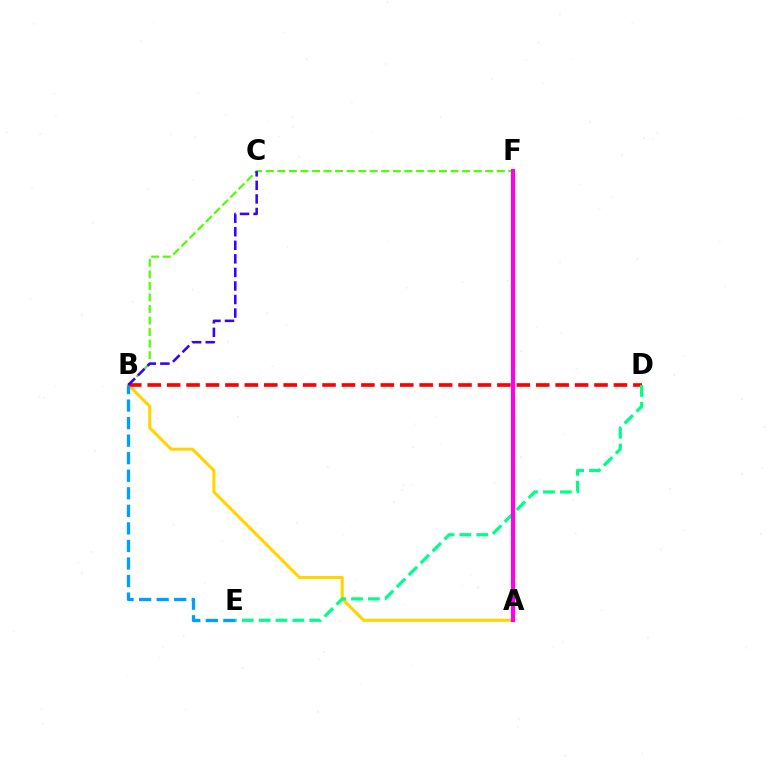{('B', 'F'): [{'color': '#4fff00', 'line_style': 'dashed', 'thickness': 1.57}], ('A', 'B'): [{'color': '#ffd500', 'line_style': 'solid', 'thickness': 2.21}], ('B', 'D'): [{'color': '#ff0000', 'line_style': 'dashed', 'thickness': 2.64}], ('D', 'E'): [{'color': '#00ff86', 'line_style': 'dashed', 'thickness': 2.29}], ('A', 'F'): [{'color': '#ff00ed', 'line_style': 'solid', 'thickness': 2.98}], ('B', 'C'): [{'color': '#3700ff', 'line_style': 'dashed', 'thickness': 1.84}], ('B', 'E'): [{'color': '#009eff', 'line_style': 'dashed', 'thickness': 2.38}]}